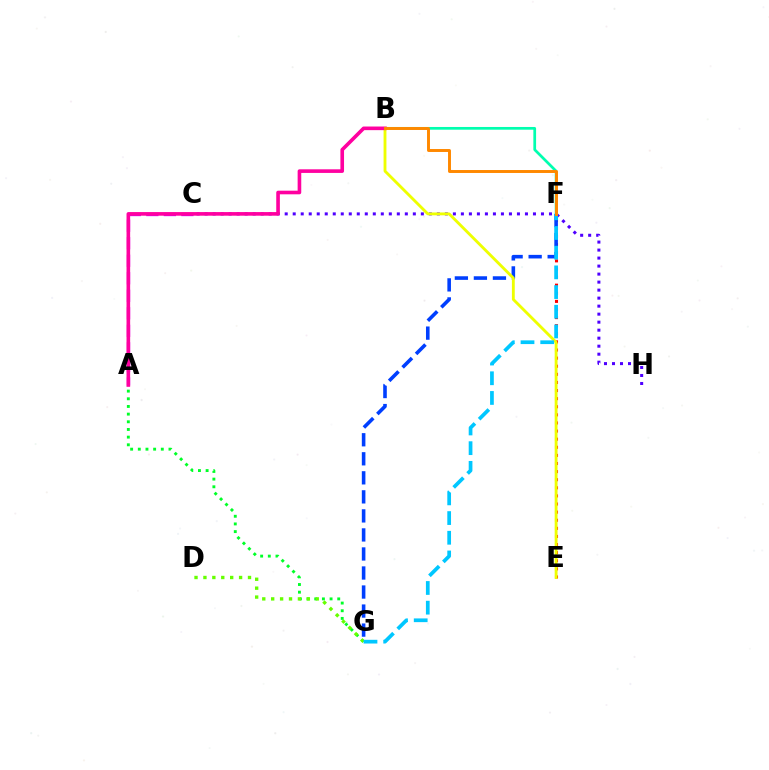{('A', 'G'): [{'color': '#00ff27', 'line_style': 'dotted', 'thickness': 2.08}], ('D', 'G'): [{'color': '#66ff00', 'line_style': 'dotted', 'thickness': 2.42}], ('E', 'F'): [{'color': '#ff0000', 'line_style': 'dotted', 'thickness': 2.2}], ('F', 'G'): [{'color': '#003fff', 'line_style': 'dashed', 'thickness': 2.59}, {'color': '#00c7ff', 'line_style': 'dashed', 'thickness': 2.68}], ('C', 'H'): [{'color': '#4f00ff', 'line_style': 'dotted', 'thickness': 2.18}], ('A', 'C'): [{'color': '#d600ff', 'line_style': 'dashed', 'thickness': 2.38}], ('B', 'E'): [{'color': '#eeff00', 'line_style': 'solid', 'thickness': 2.05}], ('B', 'F'): [{'color': '#00ffaf', 'line_style': 'solid', 'thickness': 1.96}, {'color': '#ff8800', 'line_style': 'solid', 'thickness': 2.12}], ('A', 'B'): [{'color': '#ff00a0', 'line_style': 'solid', 'thickness': 2.61}]}